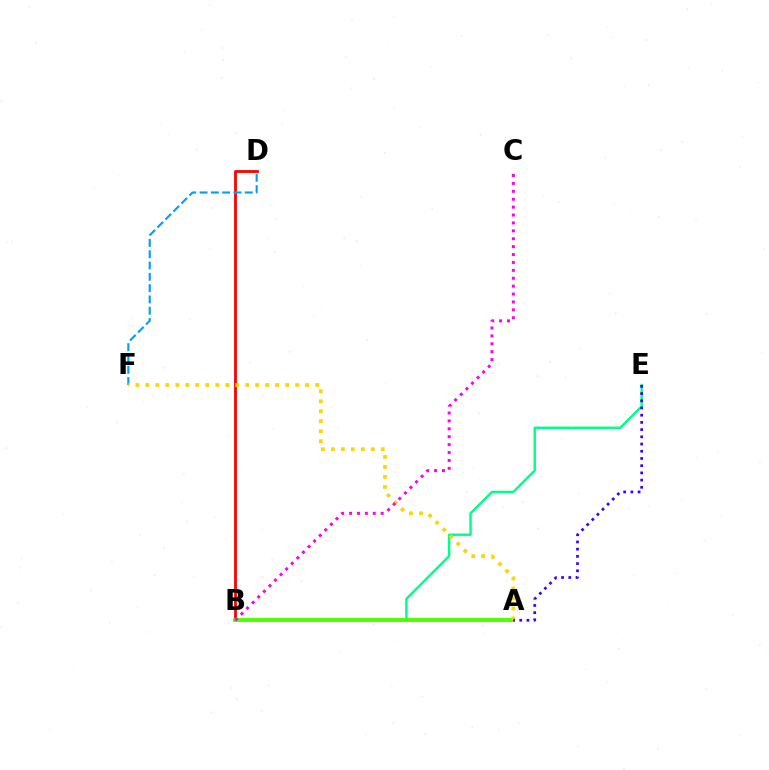{('B', 'D'): [{'color': '#ff0000', 'line_style': 'solid', 'thickness': 2.02}], ('B', 'E'): [{'color': '#00ff86', 'line_style': 'solid', 'thickness': 1.75}], ('D', 'F'): [{'color': '#009eff', 'line_style': 'dashed', 'thickness': 1.54}], ('A', 'B'): [{'color': '#4fff00', 'line_style': 'solid', 'thickness': 2.81}], ('A', 'F'): [{'color': '#ffd500', 'line_style': 'dotted', 'thickness': 2.71}], ('B', 'C'): [{'color': '#ff00ed', 'line_style': 'dotted', 'thickness': 2.15}], ('A', 'E'): [{'color': '#3700ff', 'line_style': 'dotted', 'thickness': 1.96}]}